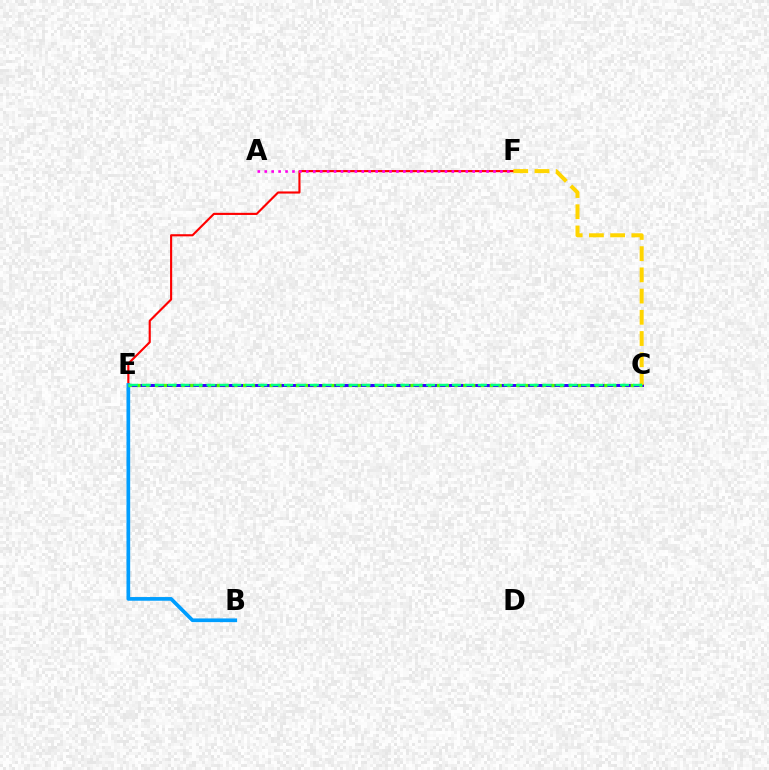{('C', 'E'): [{'color': '#3700ff', 'line_style': 'solid', 'thickness': 2.13}, {'color': '#4fff00', 'line_style': 'dotted', 'thickness': 2.39}, {'color': '#00ff86', 'line_style': 'dashed', 'thickness': 1.76}], ('E', 'F'): [{'color': '#ff0000', 'line_style': 'solid', 'thickness': 1.54}], ('C', 'F'): [{'color': '#ffd500', 'line_style': 'dashed', 'thickness': 2.88}], ('A', 'F'): [{'color': '#ff00ed', 'line_style': 'dotted', 'thickness': 1.88}], ('B', 'E'): [{'color': '#009eff', 'line_style': 'solid', 'thickness': 2.66}]}